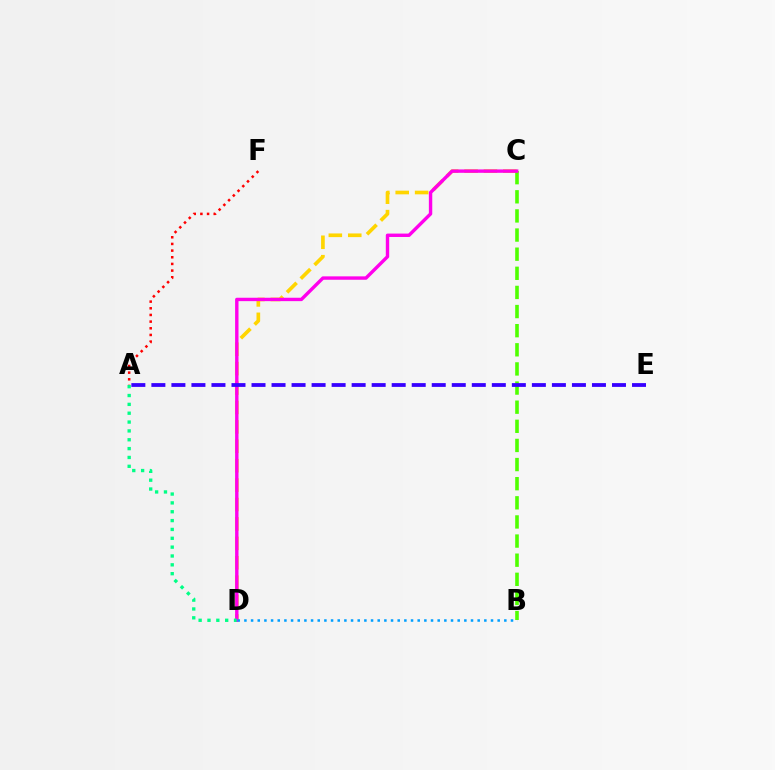{('C', 'D'): [{'color': '#ffd500', 'line_style': 'dashed', 'thickness': 2.64}, {'color': '#ff00ed', 'line_style': 'solid', 'thickness': 2.45}], ('B', 'C'): [{'color': '#4fff00', 'line_style': 'dashed', 'thickness': 2.6}], ('A', 'D'): [{'color': '#00ff86', 'line_style': 'dotted', 'thickness': 2.4}], ('A', 'F'): [{'color': '#ff0000', 'line_style': 'dotted', 'thickness': 1.81}], ('A', 'E'): [{'color': '#3700ff', 'line_style': 'dashed', 'thickness': 2.72}], ('B', 'D'): [{'color': '#009eff', 'line_style': 'dotted', 'thickness': 1.81}]}